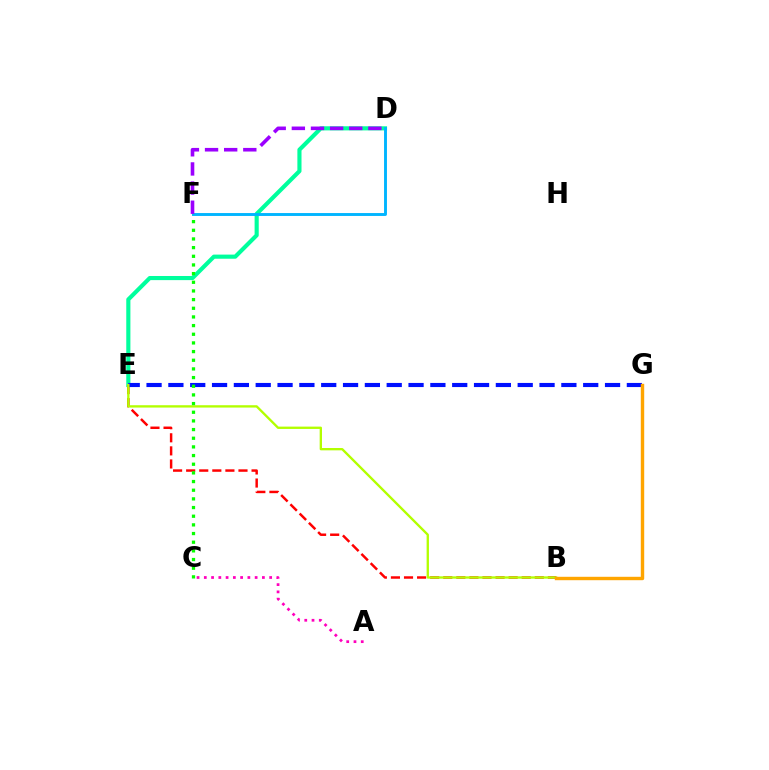{('D', 'E'): [{'color': '#00ff9d', 'line_style': 'solid', 'thickness': 2.97}], ('B', 'E'): [{'color': '#ff0000', 'line_style': 'dashed', 'thickness': 1.78}, {'color': '#b3ff00', 'line_style': 'solid', 'thickness': 1.68}], ('E', 'G'): [{'color': '#0010ff', 'line_style': 'dashed', 'thickness': 2.97}], ('D', 'F'): [{'color': '#00b5ff', 'line_style': 'solid', 'thickness': 2.09}, {'color': '#9b00ff', 'line_style': 'dashed', 'thickness': 2.6}], ('B', 'G'): [{'color': '#ffa500', 'line_style': 'solid', 'thickness': 2.45}], ('A', 'C'): [{'color': '#ff00bd', 'line_style': 'dotted', 'thickness': 1.97}], ('C', 'F'): [{'color': '#08ff00', 'line_style': 'dotted', 'thickness': 2.35}]}